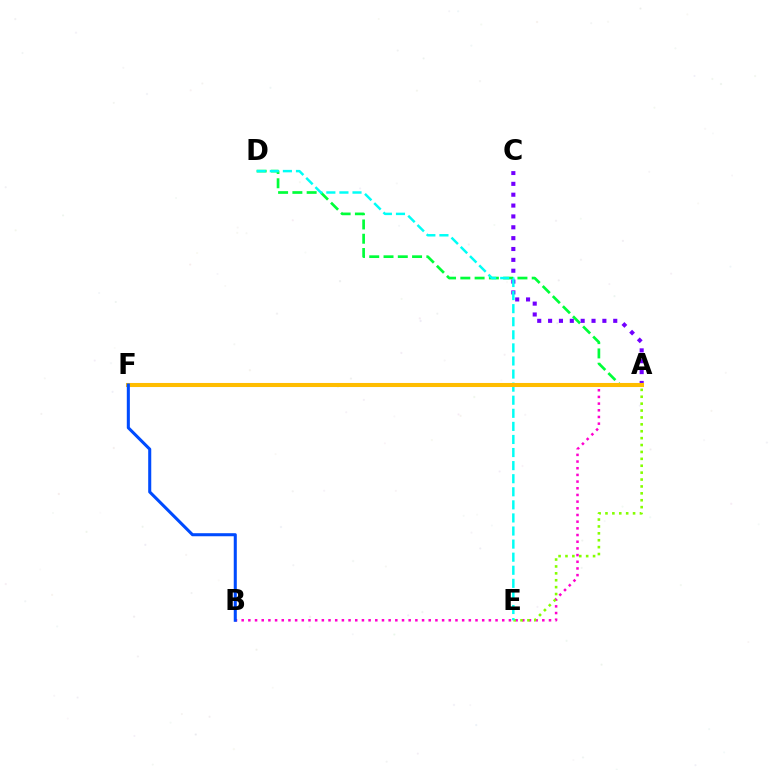{('A', 'B'): [{'color': '#ff00cf', 'line_style': 'dotted', 'thickness': 1.82}], ('A', 'D'): [{'color': '#00ff39', 'line_style': 'dashed', 'thickness': 1.94}], ('A', 'C'): [{'color': '#7200ff', 'line_style': 'dotted', 'thickness': 2.95}], ('A', 'E'): [{'color': '#84ff00', 'line_style': 'dotted', 'thickness': 1.87}], ('D', 'E'): [{'color': '#00fff6', 'line_style': 'dashed', 'thickness': 1.78}], ('A', 'F'): [{'color': '#ff0000', 'line_style': 'dotted', 'thickness': 1.79}, {'color': '#ffbd00', 'line_style': 'solid', 'thickness': 2.92}], ('B', 'F'): [{'color': '#004bff', 'line_style': 'solid', 'thickness': 2.2}]}